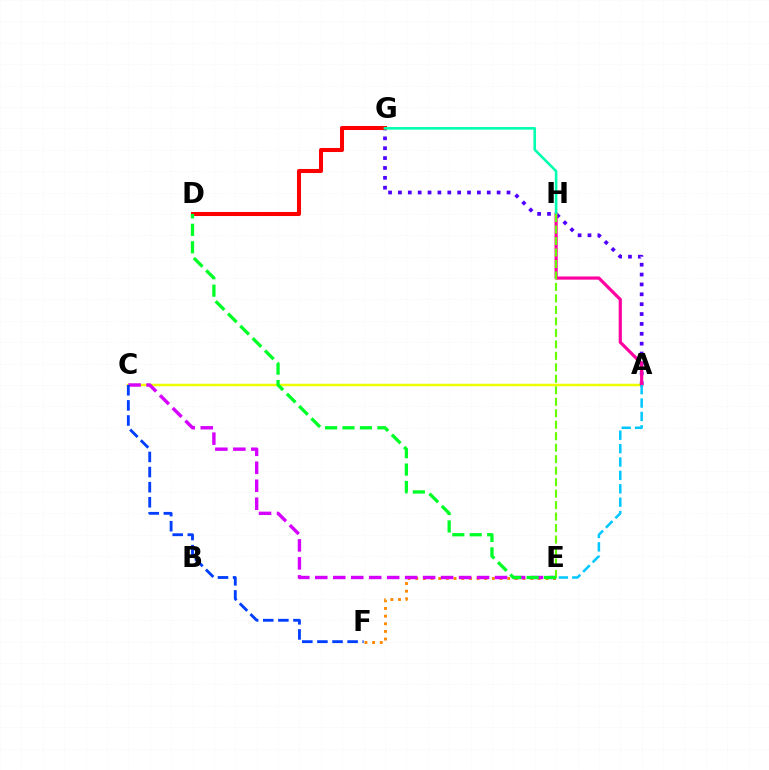{('A', 'C'): [{'color': '#eeff00', 'line_style': 'solid', 'thickness': 1.79}], ('E', 'F'): [{'color': '#ff8800', 'line_style': 'dotted', 'thickness': 2.08}], ('A', 'G'): [{'color': '#4f00ff', 'line_style': 'dotted', 'thickness': 2.68}], ('A', 'H'): [{'color': '#ff00a0', 'line_style': 'solid', 'thickness': 2.29}], ('D', 'G'): [{'color': '#ff0000', 'line_style': 'solid', 'thickness': 2.92}], ('C', 'E'): [{'color': '#d600ff', 'line_style': 'dashed', 'thickness': 2.44}], ('G', 'H'): [{'color': '#00ffaf', 'line_style': 'solid', 'thickness': 1.87}], ('A', 'E'): [{'color': '#00c7ff', 'line_style': 'dashed', 'thickness': 1.82}], ('C', 'F'): [{'color': '#003fff', 'line_style': 'dashed', 'thickness': 2.05}], ('E', 'H'): [{'color': '#66ff00', 'line_style': 'dashed', 'thickness': 1.56}], ('D', 'E'): [{'color': '#00ff27', 'line_style': 'dashed', 'thickness': 2.37}]}